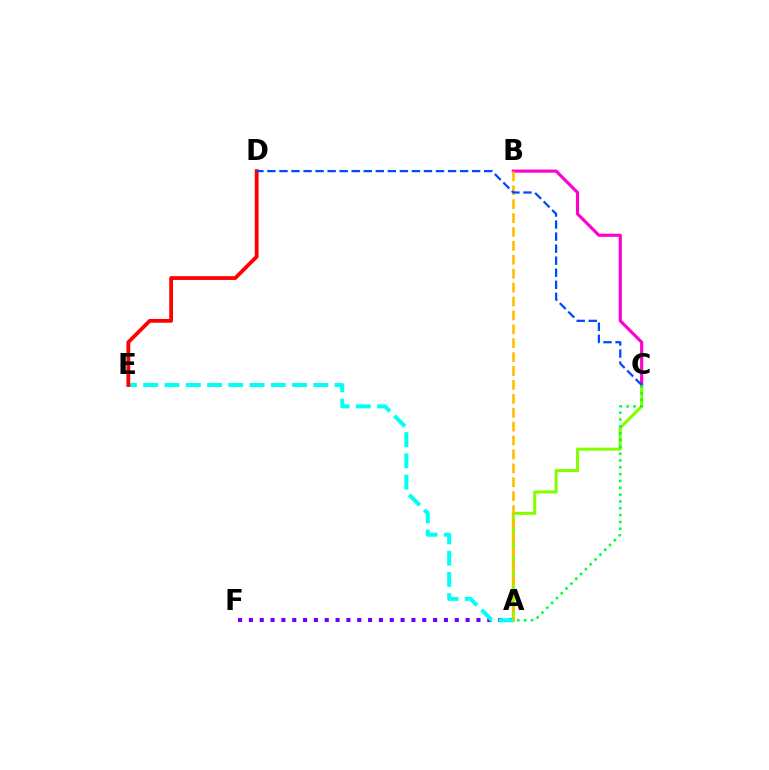{('A', 'C'): [{'color': '#84ff00', 'line_style': 'solid', 'thickness': 2.22}, {'color': '#00ff39', 'line_style': 'dotted', 'thickness': 1.85}], ('B', 'C'): [{'color': '#ff00cf', 'line_style': 'solid', 'thickness': 2.26}], ('A', 'F'): [{'color': '#7200ff', 'line_style': 'dotted', 'thickness': 2.94}], ('A', 'E'): [{'color': '#00fff6', 'line_style': 'dashed', 'thickness': 2.89}], ('D', 'E'): [{'color': '#ff0000', 'line_style': 'solid', 'thickness': 2.72}], ('A', 'B'): [{'color': '#ffbd00', 'line_style': 'dashed', 'thickness': 1.89}], ('C', 'D'): [{'color': '#004bff', 'line_style': 'dashed', 'thickness': 1.64}]}